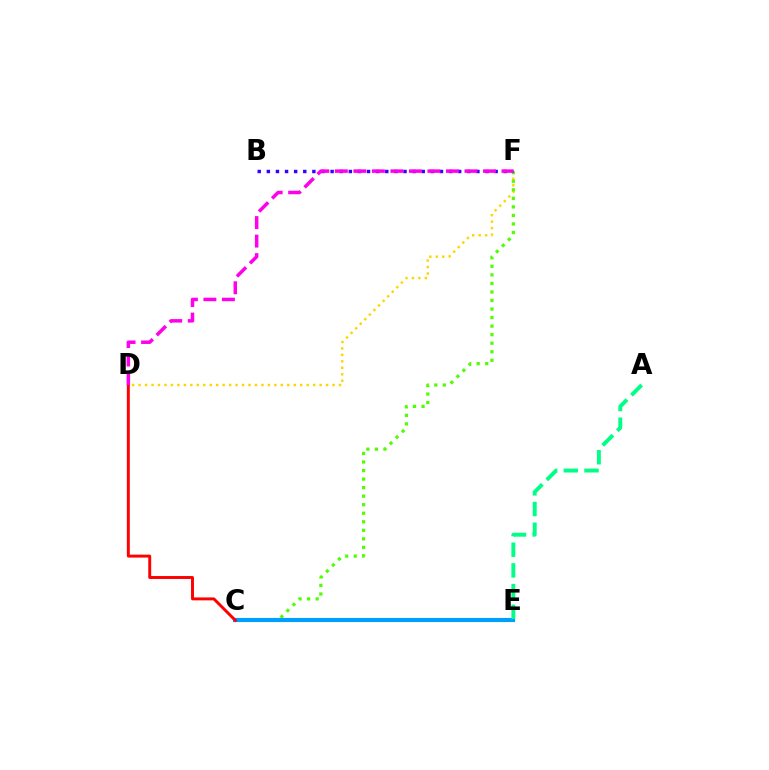{('D', 'F'): [{'color': '#ffd500', 'line_style': 'dotted', 'thickness': 1.76}, {'color': '#ff00ed', 'line_style': 'dashed', 'thickness': 2.52}], ('C', 'F'): [{'color': '#4fff00', 'line_style': 'dotted', 'thickness': 2.32}], ('C', 'E'): [{'color': '#009eff', 'line_style': 'solid', 'thickness': 2.99}], ('C', 'D'): [{'color': '#ff0000', 'line_style': 'solid', 'thickness': 2.12}], ('B', 'F'): [{'color': '#3700ff', 'line_style': 'dotted', 'thickness': 2.48}], ('A', 'E'): [{'color': '#00ff86', 'line_style': 'dashed', 'thickness': 2.81}]}